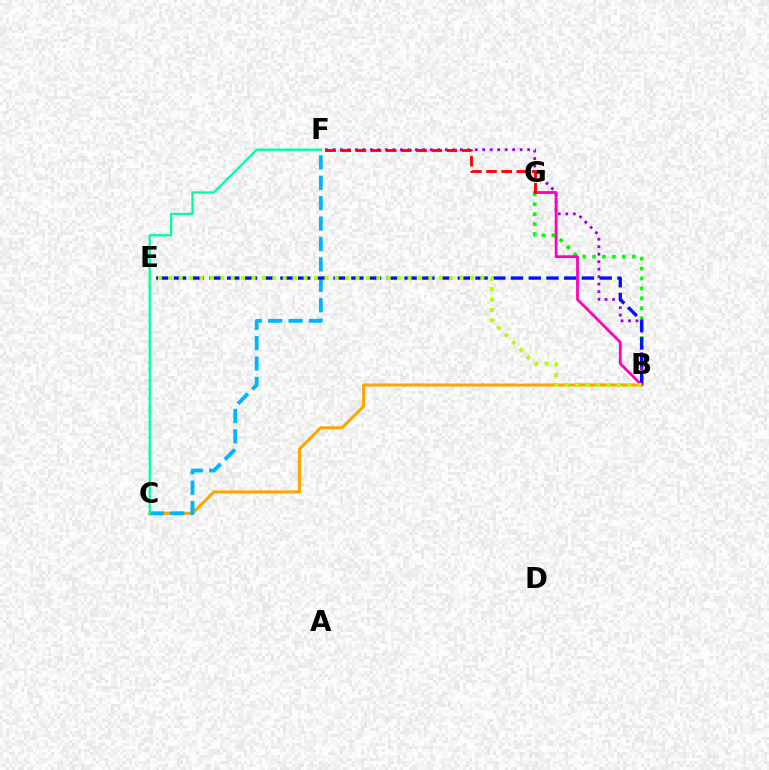{('B', 'G'): [{'color': '#08ff00', 'line_style': 'dotted', 'thickness': 2.7}, {'color': '#ff00bd', 'line_style': 'solid', 'thickness': 2.01}], ('B', 'C'): [{'color': '#ffa500', 'line_style': 'solid', 'thickness': 2.2}], ('B', 'F'): [{'color': '#9b00ff', 'line_style': 'dotted', 'thickness': 2.03}], ('C', 'F'): [{'color': '#00b5ff', 'line_style': 'dashed', 'thickness': 2.77}, {'color': '#00ff9d', 'line_style': 'solid', 'thickness': 1.63}], ('B', 'E'): [{'color': '#0010ff', 'line_style': 'dashed', 'thickness': 2.41}, {'color': '#b3ff00', 'line_style': 'dotted', 'thickness': 2.83}], ('F', 'G'): [{'color': '#ff0000', 'line_style': 'dashed', 'thickness': 2.06}]}